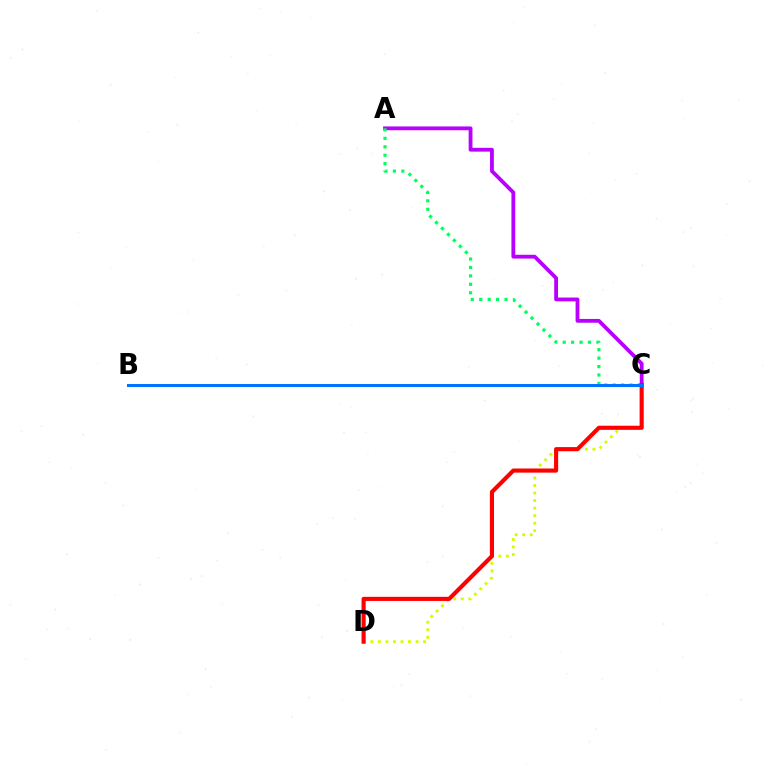{('A', 'C'): [{'color': '#b900ff', 'line_style': 'solid', 'thickness': 2.74}, {'color': '#00ff5c', 'line_style': 'dotted', 'thickness': 2.29}], ('C', 'D'): [{'color': '#d1ff00', 'line_style': 'dotted', 'thickness': 2.05}, {'color': '#ff0000', 'line_style': 'solid', 'thickness': 2.97}], ('B', 'C'): [{'color': '#0074ff', 'line_style': 'solid', 'thickness': 2.17}]}